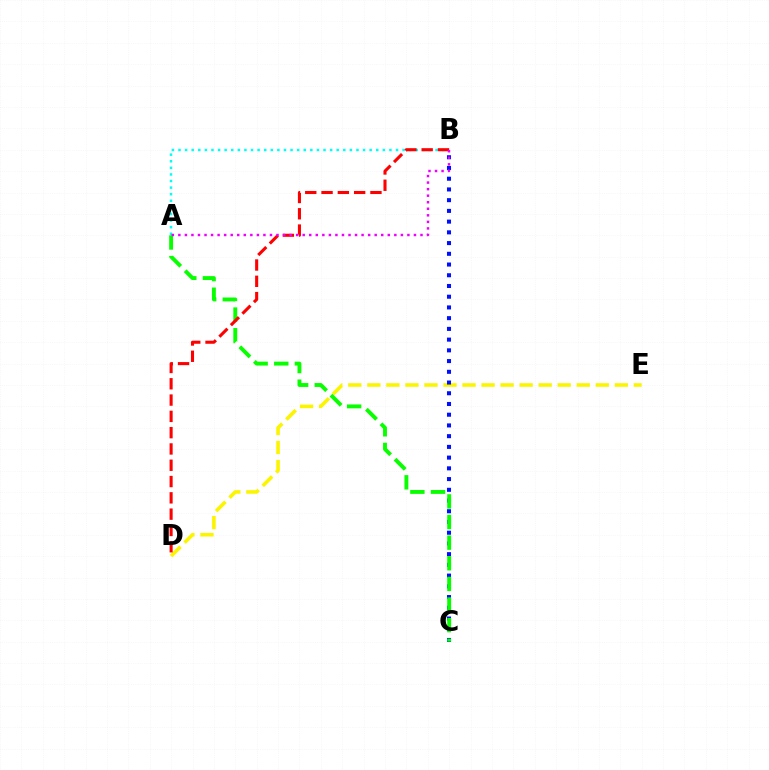{('D', 'E'): [{'color': '#fcf500', 'line_style': 'dashed', 'thickness': 2.59}], ('A', 'B'): [{'color': '#00fff6', 'line_style': 'dotted', 'thickness': 1.79}, {'color': '#ee00ff', 'line_style': 'dotted', 'thickness': 1.78}], ('B', 'C'): [{'color': '#0010ff', 'line_style': 'dotted', 'thickness': 2.91}], ('A', 'C'): [{'color': '#08ff00', 'line_style': 'dashed', 'thickness': 2.8}], ('B', 'D'): [{'color': '#ff0000', 'line_style': 'dashed', 'thickness': 2.21}]}